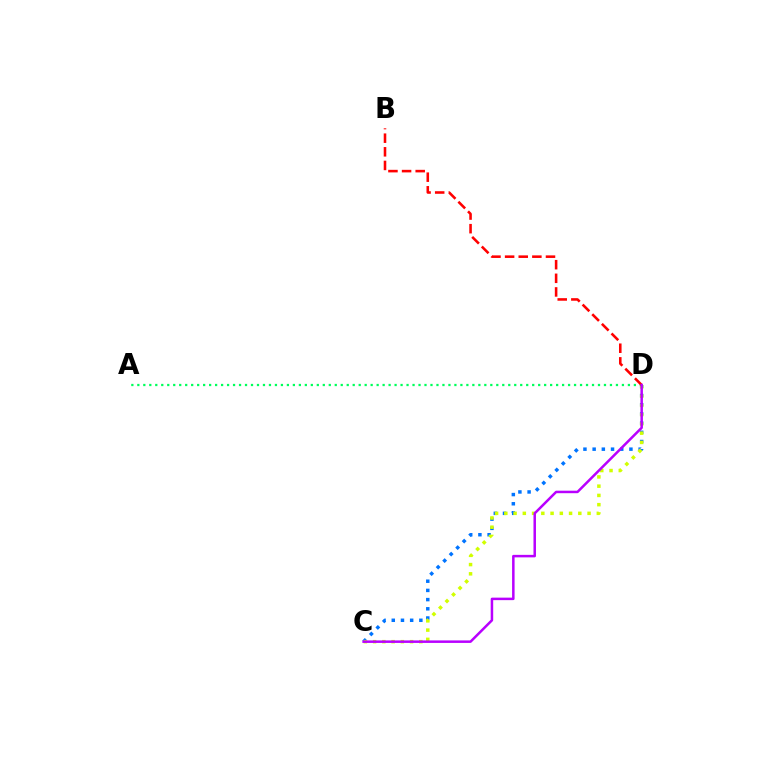{('C', 'D'): [{'color': '#0074ff', 'line_style': 'dotted', 'thickness': 2.5}, {'color': '#d1ff00', 'line_style': 'dotted', 'thickness': 2.51}, {'color': '#b900ff', 'line_style': 'solid', 'thickness': 1.8}], ('A', 'D'): [{'color': '#00ff5c', 'line_style': 'dotted', 'thickness': 1.63}], ('B', 'D'): [{'color': '#ff0000', 'line_style': 'dashed', 'thickness': 1.85}]}